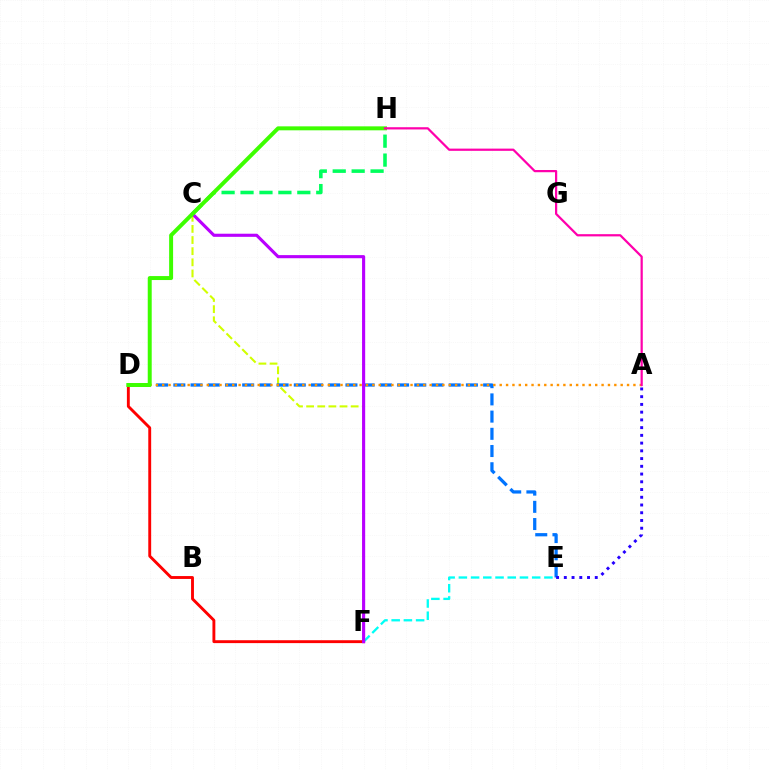{('E', 'F'): [{'color': '#00fff6', 'line_style': 'dashed', 'thickness': 1.66}], ('C', 'F'): [{'color': '#d1ff00', 'line_style': 'dashed', 'thickness': 1.51}, {'color': '#b900ff', 'line_style': 'solid', 'thickness': 2.25}], ('D', 'F'): [{'color': '#ff0000', 'line_style': 'solid', 'thickness': 2.08}], ('D', 'E'): [{'color': '#0074ff', 'line_style': 'dashed', 'thickness': 2.34}], ('A', 'D'): [{'color': '#ff9400', 'line_style': 'dotted', 'thickness': 1.73}], ('A', 'E'): [{'color': '#2500ff', 'line_style': 'dotted', 'thickness': 2.1}], ('C', 'H'): [{'color': '#00ff5c', 'line_style': 'dashed', 'thickness': 2.57}], ('D', 'H'): [{'color': '#3dff00', 'line_style': 'solid', 'thickness': 2.86}], ('A', 'H'): [{'color': '#ff00ac', 'line_style': 'solid', 'thickness': 1.61}]}